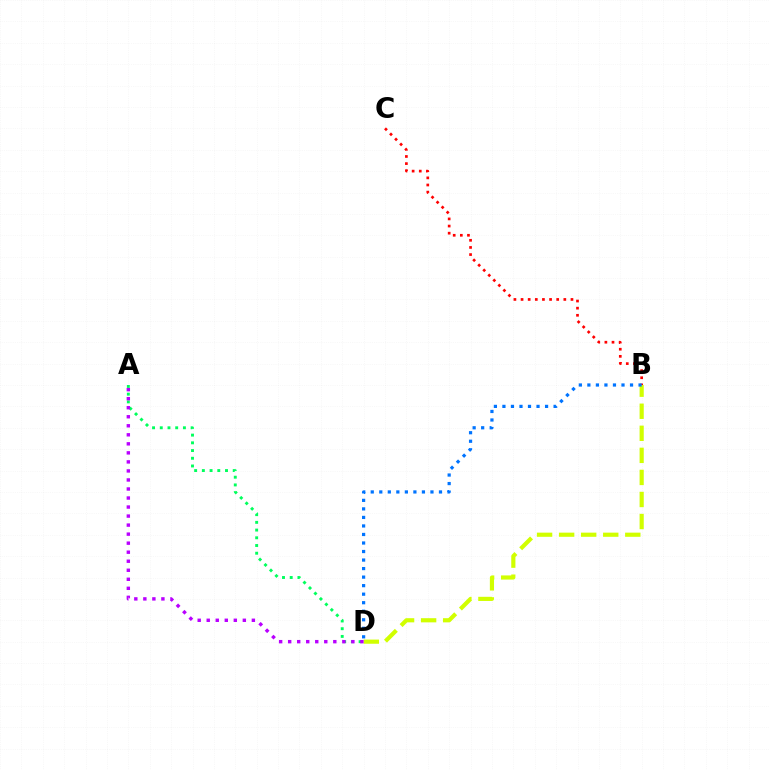{('B', 'C'): [{'color': '#ff0000', 'line_style': 'dotted', 'thickness': 1.94}], ('A', 'D'): [{'color': '#00ff5c', 'line_style': 'dotted', 'thickness': 2.1}, {'color': '#b900ff', 'line_style': 'dotted', 'thickness': 2.45}], ('B', 'D'): [{'color': '#d1ff00', 'line_style': 'dashed', 'thickness': 3.0}, {'color': '#0074ff', 'line_style': 'dotted', 'thickness': 2.32}]}